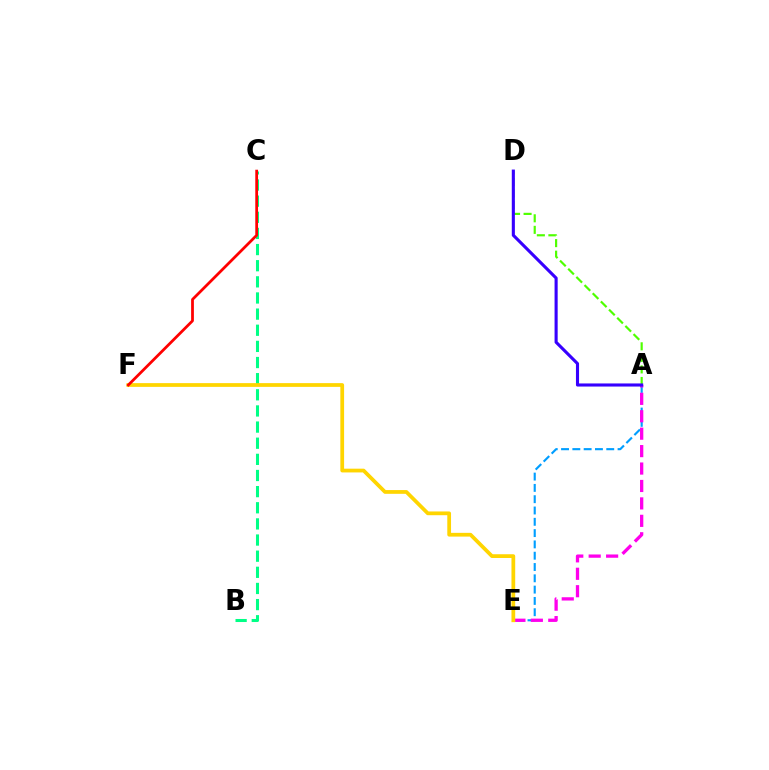{('A', 'E'): [{'color': '#009eff', 'line_style': 'dashed', 'thickness': 1.54}, {'color': '#ff00ed', 'line_style': 'dashed', 'thickness': 2.37}], ('B', 'C'): [{'color': '#00ff86', 'line_style': 'dashed', 'thickness': 2.19}], ('A', 'D'): [{'color': '#4fff00', 'line_style': 'dashed', 'thickness': 1.57}, {'color': '#3700ff', 'line_style': 'solid', 'thickness': 2.23}], ('E', 'F'): [{'color': '#ffd500', 'line_style': 'solid', 'thickness': 2.7}], ('C', 'F'): [{'color': '#ff0000', 'line_style': 'solid', 'thickness': 1.99}]}